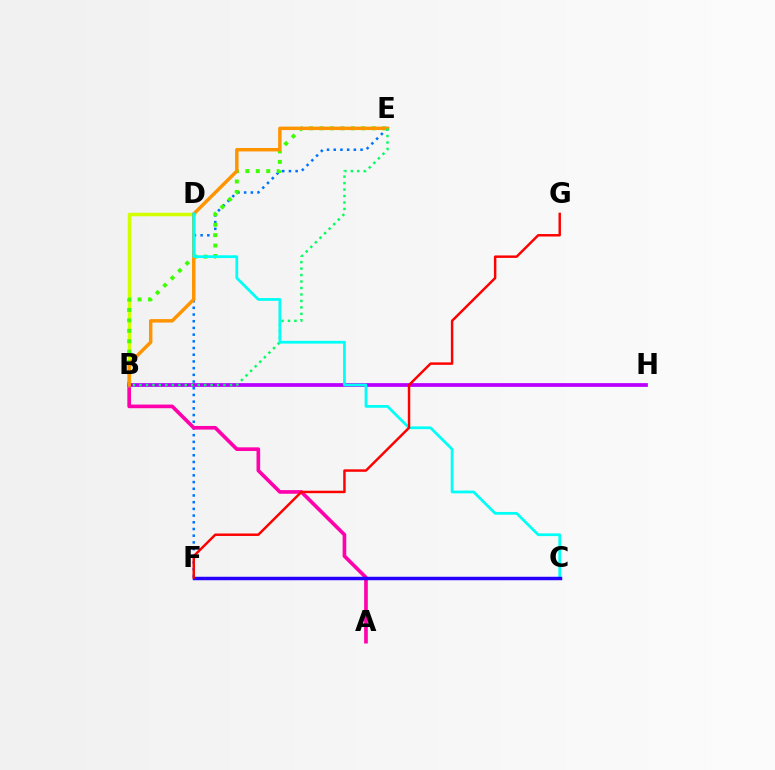{('E', 'F'): [{'color': '#0074ff', 'line_style': 'dotted', 'thickness': 1.82}], ('A', 'B'): [{'color': '#ff00ac', 'line_style': 'solid', 'thickness': 2.62}], ('B', 'D'): [{'color': '#d1ff00', 'line_style': 'solid', 'thickness': 2.52}], ('B', 'E'): [{'color': '#3dff00', 'line_style': 'dotted', 'thickness': 2.84}, {'color': '#ff9400', 'line_style': 'solid', 'thickness': 2.48}, {'color': '#00ff5c', 'line_style': 'dotted', 'thickness': 1.76}], ('B', 'H'): [{'color': '#b900ff', 'line_style': 'solid', 'thickness': 2.69}], ('C', 'D'): [{'color': '#00fff6', 'line_style': 'solid', 'thickness': 1.98}], ('C', 'F'): [{'color': '#2500ff', 'line_style': 'solid', 'thickness': 2.5}], ('F', 'G'): [{'color': '#ff0000', 'line_style': 'solid', 'thickness': 1.77}]}